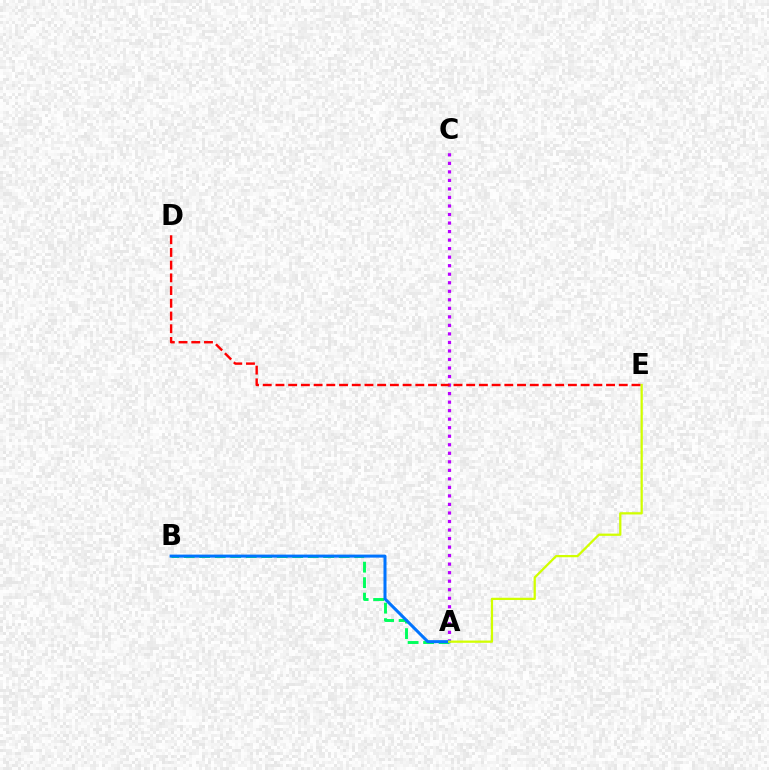{('A', 'C'): [{'color': '#b900ff', 'line_style': 'dotted', 'thickness': 2.32}], ('A', 'B'): [{'color': '#00ff5c', 'line_style': 'dashed', 'thickness': 2.1}, {'color': '#0074ff', 'line_style': 'solid', 'thickness': 2.18}], ('A', 'E'): [{'color': '#d1ff00', 'line_style': 'solid', 'thickness': 1.63}], ('D', 'E'): [{'color': '#ff0000', 'line_style': 'dashed', 'thickness': 1.73}]}